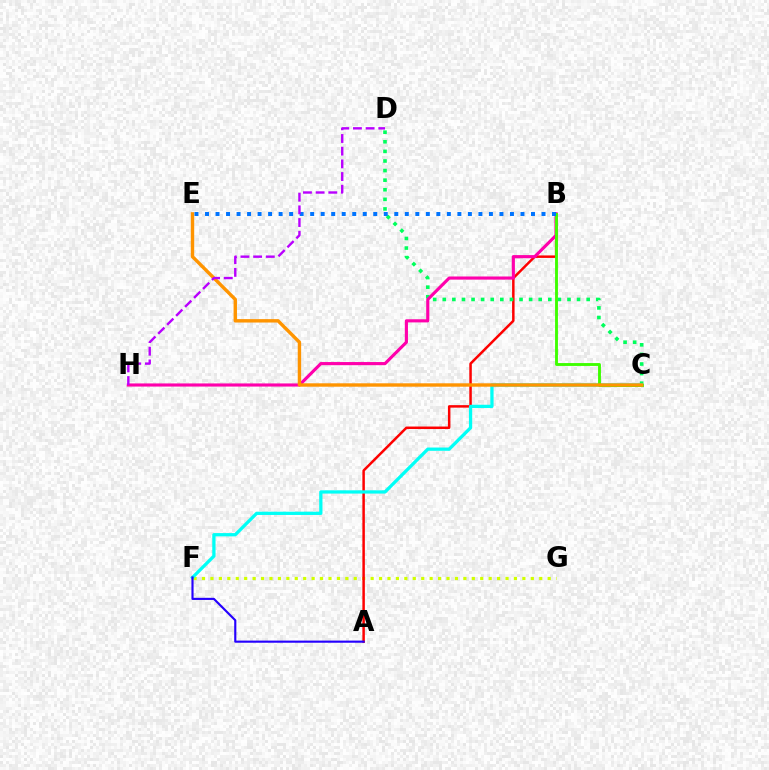{('F', 'G'): [{'color': '#d1ff00', 'line_style': 'dotted', 'thickness': 2.29}], ('A', 'B'): [{'color': '#ff0000', 'line_style': 'solid', 'thickness': 1.79}], ('C', 'D'): [{'color': '#00ff5c', 'line_style': 'dotted', 'thickness': 2.61}], ('C', 'F'): [{'color': '#00fff6', 'line_style': 'solid', 'thickness': 2.35}], ('B', 'H'): [{'color': '#ff00ac', 'line_style': 'solid', 'thickness': 2.26}], ('A', 'F'): [{'color': '#2500ff', 'line_style': 'solid', 'thickness': 1.54}], ('B', 'C'): [{'color': '#3dff00', 'line_style': 'solid', 'thickness': 2.07}], ('C', 'E'): [{'color': '#ff9400', 'line_style': 'solid', 'thickness': 2.45}], ('B', 'E'): [{'color': '#0074ff', 'line_style': 'dotted', 'thickness': 2.86}], ('D', 'H'): [{'color': '#b900ff', 'line_style': 'dashed', 'thickness': 1.72}]}